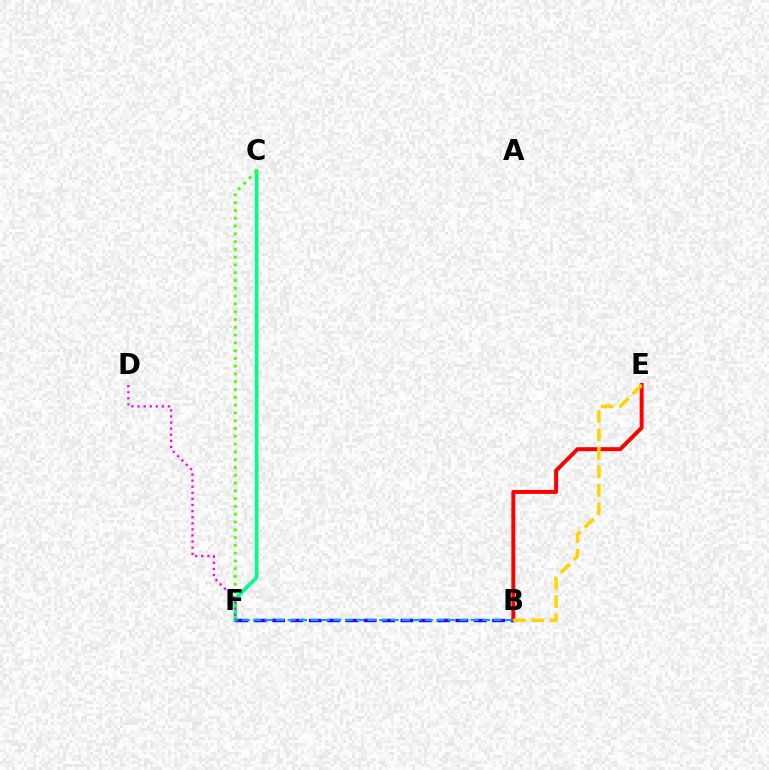{('C', 'F'): [{'color': '#00ff86', 'line_style': 'solid', 'thickness': 2.66}, {'color': '#4fff00', 'line_style': 'dotted', 'thickness': 2.12}], ('B', 'E'): [{'color': '#ff0000', 'line_style': 'solid', 'thickness': 2.84}, {'color': '#ffd500', 'line_style': 'dashed', 'thickness': 2.51}], ('B', 'F'): [{'color': '#3700ff', 'line_style': 'dashed', 'thickness': 2.49}, {'color': '#009eff', 'line_style': 'dashed', 'thickness': 1.55}], ('D', 'F'): [{'color': '#ff00ed', 'line_style': 'dotted', 'thickness': 1.65}]}